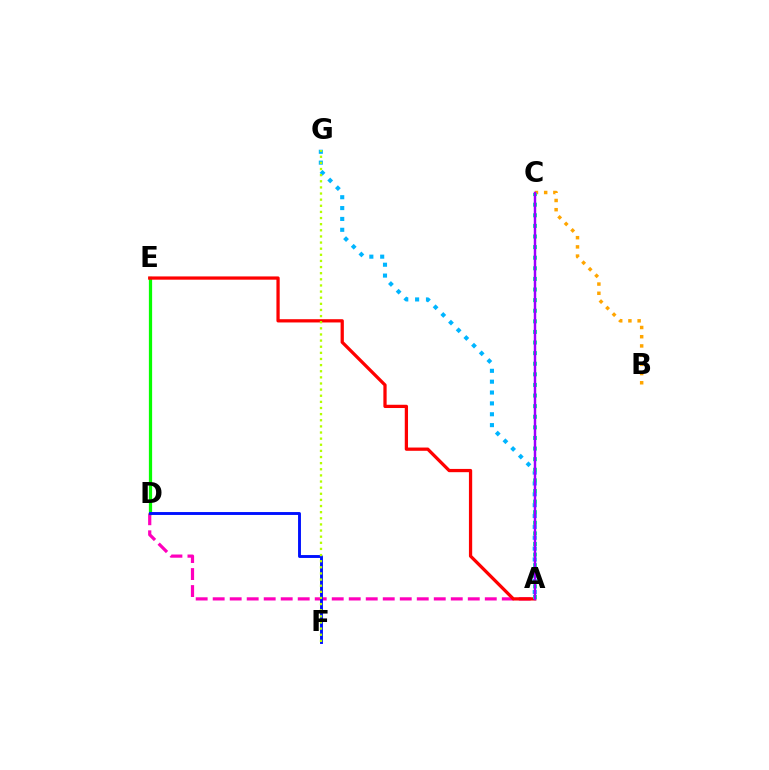{('A', 'D'): [{'color': '#ff00bd', 'line_style': 'dashed', 'thickness': 2.31}], ('A', 'G'): [{'color': '#00b5ff', 'line_style': 'dotted', 'thickness': 2.95}], ('D', 'E'): [{'color': '#08ff00', 'line_style': 'solid', 'thickness': 2.34}], ('A', 'E'): [{'color': '#ff0000', 'line_style': 'solid', 'thickness': 2.35}], ('D', 'F'): [{'color': '#0010ff', 'line_style': 'solid', 'thickness': 2.09}], ('F', 'G'): [{'color': '#b3ff00', 'line_style': 'dotted', 'thickness': 1.66}], ('B', 'C'): [{'color': '#ffa500', 'line_style': 'dotted', 'thickness': 2.5}], ('A', 'C'): [{'color': '#00ff9d', 'line_style': 'dotted', 'thickness': 2.88}, {'color': '#9b00ff', 'line_style': 'solid', 'thickness': 1.76}]}